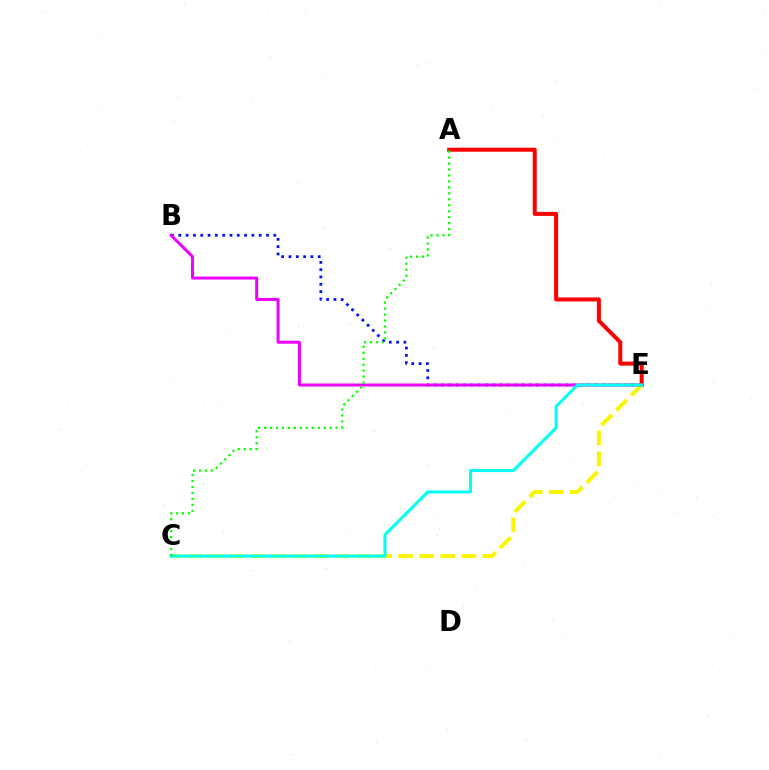{('B', 'E'): [{'color': '#0010ff', 'line_style': 'dotted', 'thickness': 1.99}, {'color': '#ee00ff', 'line_style': 'solid', 'thickness': 2.15}], ('A', 'E'): [{'color': '#ff0000', 'line_style': 'solid', 'thickness': 2.89}], ('C', 'E'): [{'color': '#fcf500', 'line_style': 'dashed', 'thickness': 2.86}, {'color': '#00fff6', 'line_style': 'solid', 'thickness': 2.19}], ('A', 'C'): [{'color': '#08ff00', 'line_style': 'dotted', 'thickness': 1.62}]}